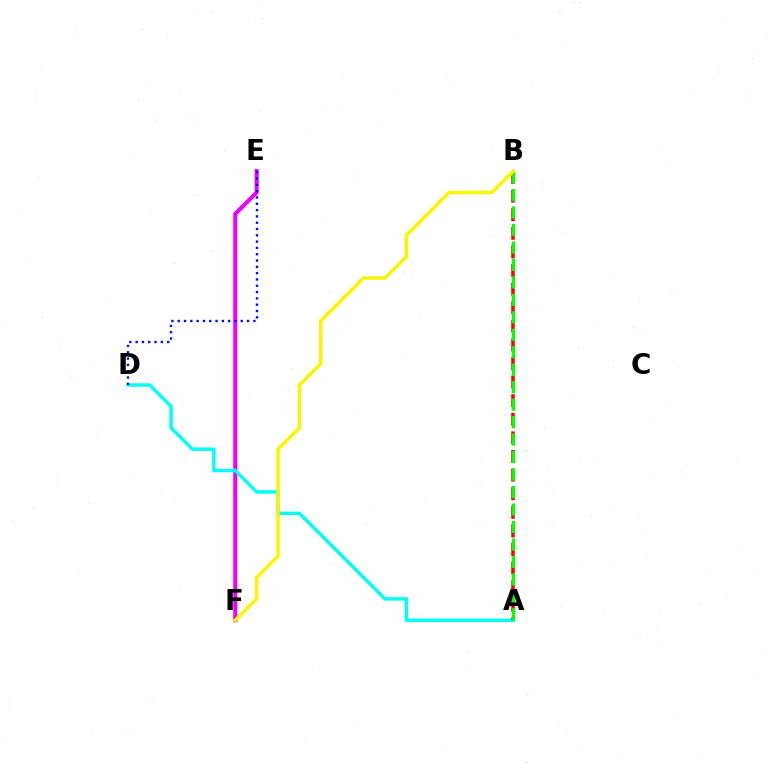{('E', 'F'): [{'color': '#ee00ff', 'line_style': 'solid', 'thickness': 2.93}], ('A', 'D'): [{'color': '#00fff6', 'line_style': 'solid', 'thickness': 2.47}], ('A', 'B'): [{'color': '#ff0000', 'line_style': 'dashed', 'thickness': 2.53}, {'color': '#08ff00', 'line_style': 'dashed', 'thickness': 2.37}], ('D', 'E'): [{'color': '#0010ff', 'line_style': 'dotted', 'thickness': 1.71}], ('B', 'F'): [{'color': '#fcf500', 'line_style': 'solid', 'thickness': 2.54}]}